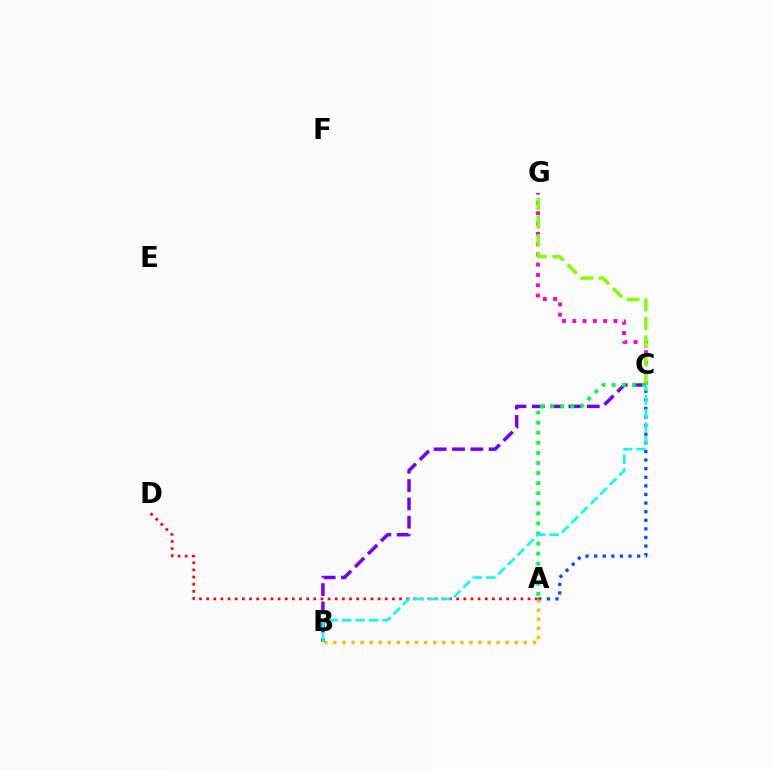{('C', 'G'): [{'color': '#ff00cf', 'line_style': 'dotted', 'thickness': 2.8}, {'color': '#84ff00', 'line_style': 'dashed', 'thickness': 2.5}], ('A', 'D'): [{'color': '#ff0000', 'line_style': 'dotted', 'thickness': 1.94}], ('A', 'C'): [{'color': '#004bff', 'line_style': 'dotted', 'thickness': 2.34}, {'color': '#00ff39', 'line_style': 'dotted', 'thickness': 2.74}], ('B', 'C'): [{'color': '#7200ff', 'line_style': 'dashed', 'thickness': 2.49}, {'color': '#00fff6', 'line_style': 'dashed', 'thickness': 1.83}], ('A', 'B'): [{'color': '#ffbd00', 'line_style': 'dotted', 'thickness': 2.46}]}